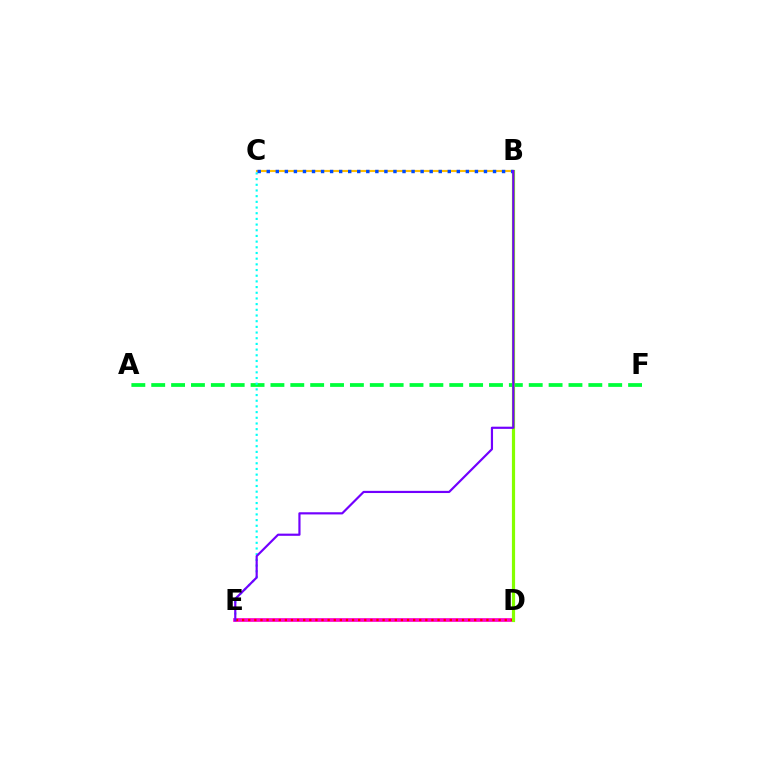{('A', 'F'): [{'color': '#00ff39', 'line_style': 'dashed', 'thickness': 2.7}], ('D', 'E'): [{'color': '#ff00cf', 'line_style': 'solid', 'thickness': 2.68}, {'color': '#ff0000', 'line_style': 'dotted', 'thickness': 1.66}], ('C', 'E'): [{'color': '#00fff6', 'line_style': 'dotted', 'thickness': 1.54}], ('B', 'C'): [{'color': '#ffbd00', 'line_style': 'solid', 'thickness': 1.54}, {'color': '#004bff', 'line_style': 'dotted', 'thickness': 2.46}], ('B', 'D'): [{'color': '#84ff00', 'line_style': 'solid', 'thickness': 2.29}], ('B', 'E'): [{'color': '#7200ff', 'line_style': 'solid', 'thickness': 1.57}]}